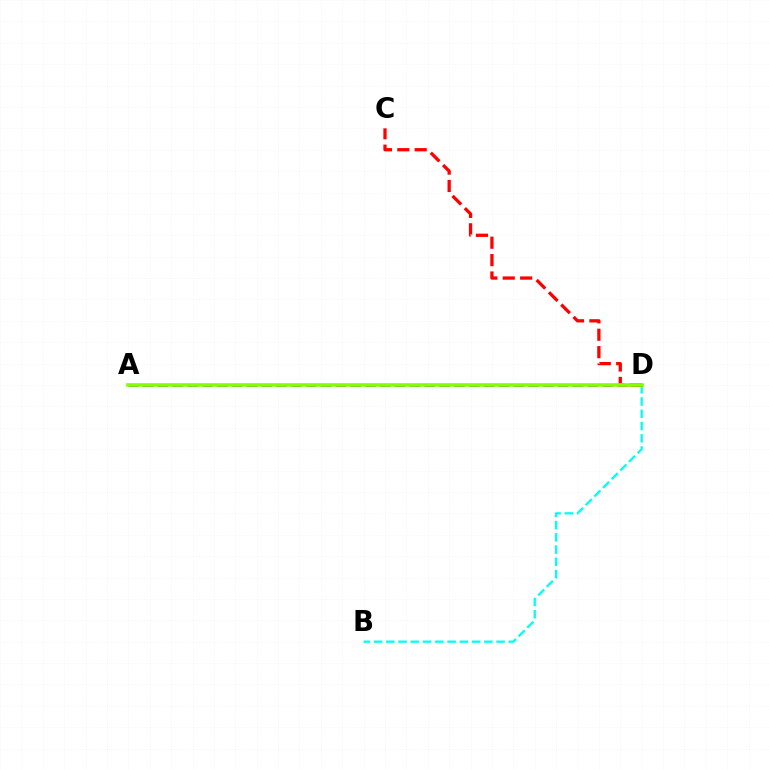{('B', 'D'): [{'color': '#00fff6', 'line_style': 'dashed', 'thickness': 1.66}], ('A', 'D'): [{'color': '#7200ff', 'line_style': 'dashed', 'thickness': 2.01}, {'color': '#84ff00', 'line_style': 'solid', 'thickness': 2.61}], ('C', 'D'): [{'color': '#ff0000', 'line_style': 'dashed', 'thickness': 2.36}]}